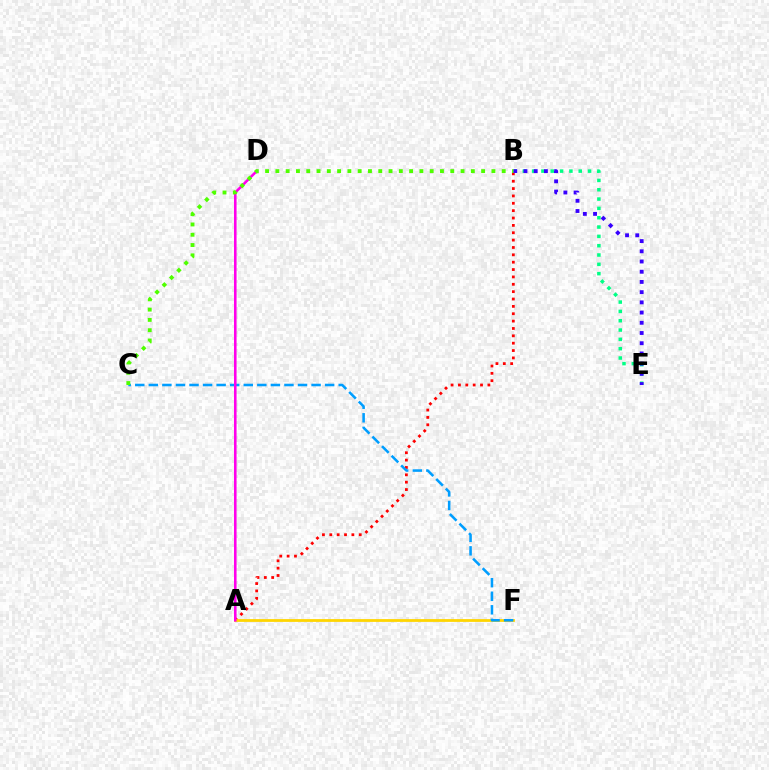{('A', 'B'): [{'color': '#ff0000', 'line_style': 'dotted', 'thickness': 2.0}], ('A', 'F'): [{'color': '#ffd500', 'line_style': 'solid', 'thickness': 2.0}], ('B', 'E'): [{'color': '#00ff86', 'line_style': 'dotted', 'thickness': 2.53}, {'color': '#3700ff', 'line_style': 'dotted', 'thickness': 2.78}], ('C', 'F'): [{'color': '#009eff', 'line_style': 'dashed', 'thickness': 1.84}], ('A', 'D'): [{'color': '#ff00ed', 'line_style': 'solid', 'thickness': 1.85}], ('B', 'C'): [{'color': '#4fff00', 'line_style': 'dotted', 'thickness': 2.8}]}